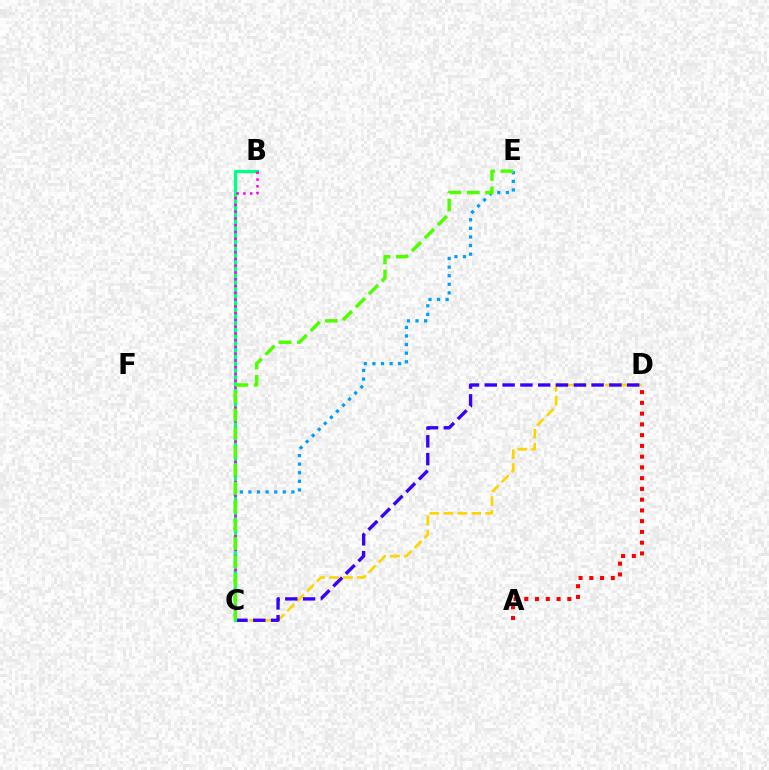{('C', 'D'): [{'color': '#ffd500', 'line_style': 'dashed', 'thickness': 1.9}, {'color': '#3700ff', 'line_style': 'dashed', 'thickness': 2.42}], ('C', 'E'): [{'color': '#009eff', 'line_style': 'dotted', 'thickness': 2.33}, {'color': '#4fff00', 'line_style': 'dashed', 'thickness': 2.49}], ('B', 'C'): [{'color': '#00ff86', 'line_style': 'solid', 'thickness': 2.29}, {'color': '#ff00ed', 'line_style': 'dotted', 'thickness': 1.84}], ('A', 'D'): [{'color': '#ff0000', 'line_style': 'dotted', 'thickness': 2.92}]}